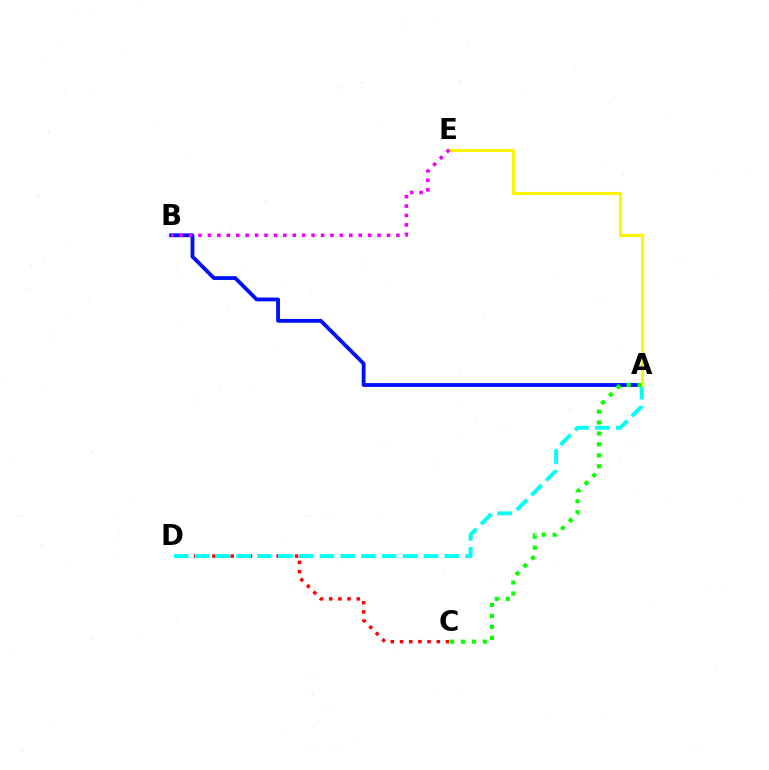{('C', 'D'): [{'color': '#ff0000', 'line_style': 'dotted', 'thickness': 2.5}], ('A', 'D'): [{'color': '#00fff6', 'line_style': 'dashed', 'thickness': 2.83}], ('A', 'B'): [{'color': '#0010ff', 'line_style': 'solid', 'thickness': 2.75}], ('A', 'E'): [{'color': '#fcf500', 'line_style': 'solid', 'thickness': 2.24}], ('A', 'C'): [{'color': '#08ff00', 'line_style': 'dotted', 'thickness': 2.97}], ('B', 'E'): [{'color': '#ee00ff', 'line_style': 'dotted', 'thickness': 2.56}]}